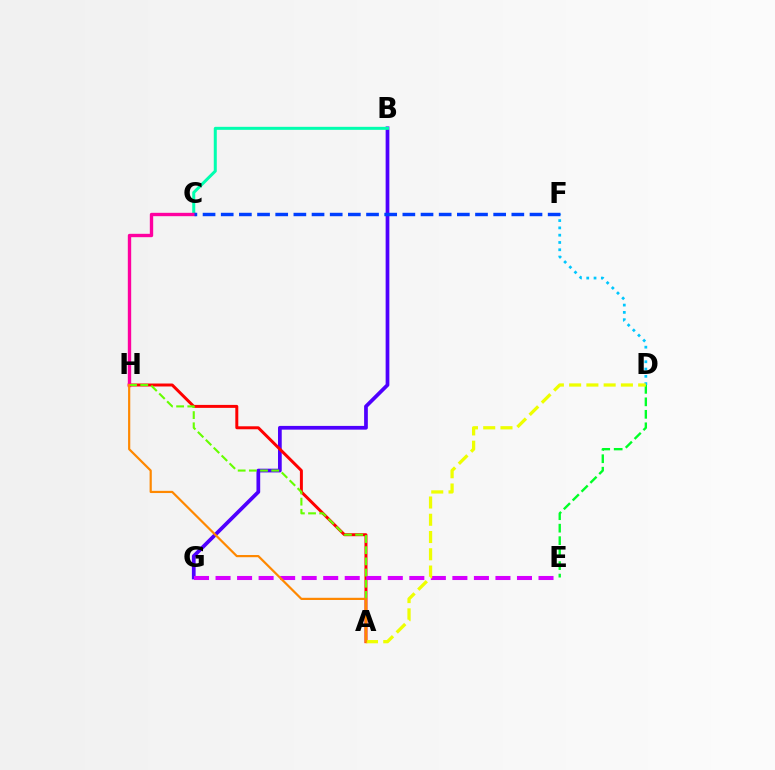{('D', 'F'): [{'color': '#00c7ff', 'line_style': 'dotted', 'thickness': 1.98}], ('B', 'G'): [{'color': '#4f00ff', 'line_style': 'solid', 'thickness': 2.68}], ('D', 'E'): [{'color': '#00ff27', 'line_style': 'dashed', 'thickness': 1.7}], ('B', 'C'): [{'color': '#00ffaf', 'line_style': 'solid', 'thickness': 2.17}], ('A', 'H'): [{'color': '#ff0000', 'line_style': 'solid', 'thickness': 2.14}, {'color': '#66ff00', 'line_style': 'dashed', 'thickness': 1.52}, {'color': '#ff8800', 'line_style': 'solid', 'thickness': 1.58}], ('E', 'G'): [{'color': '#d600ff', 'line_style': 'dashed', 'thickness': 2.92}], ('C', 'H'): [{'color': '#ff00a0', 'line_style': 'solid', 'thickness': 2.43}], ('C', 'F'): [{'color': '#003fff', 'line_style': 'dashed', 'thickness': 2.47}], ('A', 'D'): [{'color': '#eeff00', 'line_style': 'dashed', 'thickness': 2.34}]}